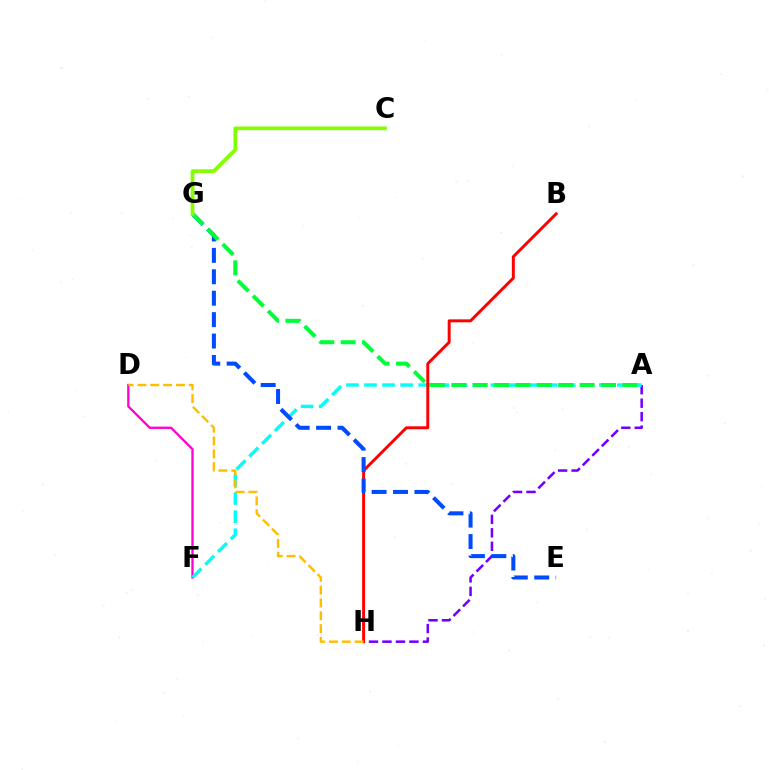{('A', 'H'): [{'color': '#7200ff', 'line_style': 'dashed', 'thickness': 1.83}], ('D', 'F'): [{'color': '#ff00cf', 'line_style': 'solid', 'thickness': 1.67}], ('A', 'F'): [{'color': '#00fff6', 'line_style': 'dashed', 'thickness': 2.45}], ('B', 'H'): [{'color': '#ff0000', 'line_style': 'solid', 'thickness': 2.13}], ('E', 'G'): [{'color': '#004bff', 'line_style': 'dashed', 'thickness': 2.91}], ('A', 'G'): [{'color': '#00ff39', 'line_style': 'dashed', 'thickness': 2.91}], ('C', 'G'): [{'color': '#84ff00', 'line_style': 'solid', 'thickness': 2.67}], ('D', 'H'): [{'color': '#ffbd00', 'line_style': 'dashed', 'thickness': 1.74}]}